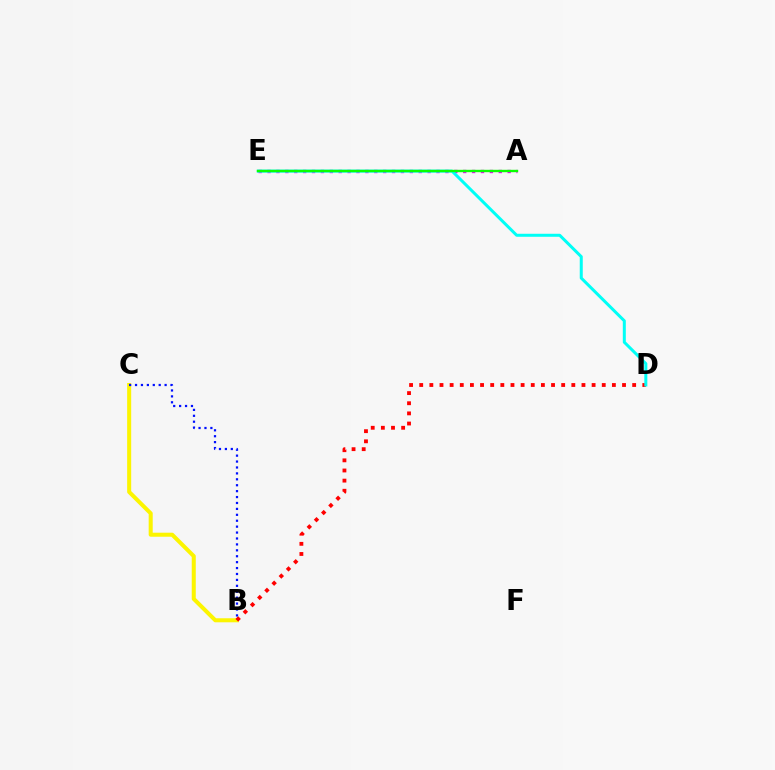{('A', 'E'): [{'color': '#ee00ff', 'line_style': 'dotted', 'thickness': 2.42}, {'color': '#08ff00', 'line_style': 'solid', 'thickness': 1.72}], ('B', 'C'): [{'color': '#fcf500', 'line_style': 'solid', 'thickness': 2.9}, {'color': '#0010ff', 'line_style': 'dotted', 'thickness': 1.61}], ('B', 'D'): [{'color': '#ff0000', 'line_style': 'dotted', 'thickness': 2.76}], ('D', 'E'): [{'color': '#00fff6', 'line_style': 'solid', 'thickness': 2.17}]}